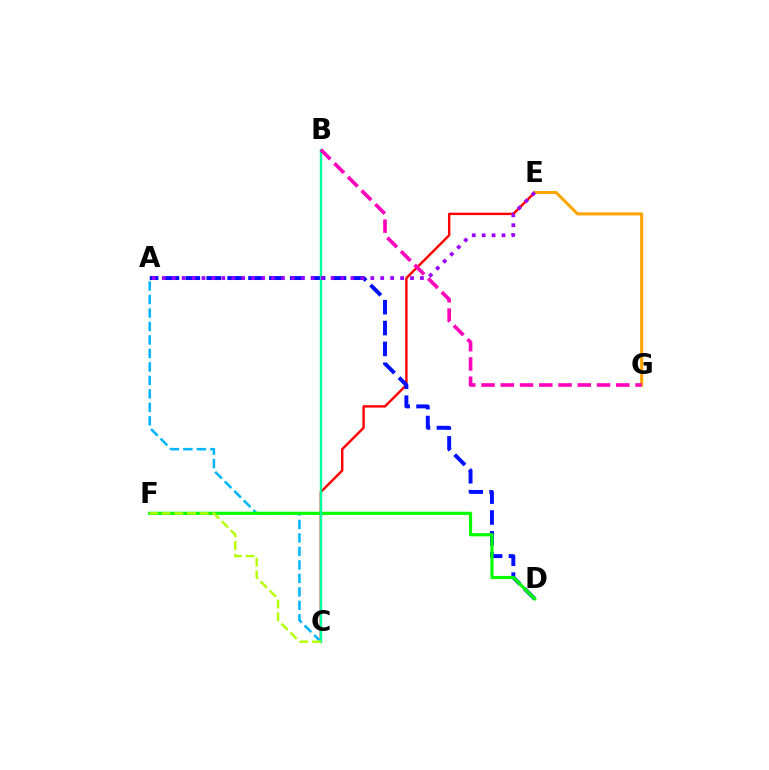{('C', 'E'): [{'color': '#ff0000', 'line_style': 'solid', 'thickness': 1.73}], ('A', 'C'): [{'color': '#00b5ff', 'line_style': 'dashed', 'thickness': 1.83}], ('A', 'D'): [{'color': '#0010ff', 'line_style': 'dashed', 'thickness': 2.84}], ('E', 'G'): [{'color': '#ffa500', 'line_style': 'solid', 'thickness': 2.2}], ('D', 'F'): [{'color': '#08ff00', 'line_style': 'solid', 'thickness': 2.29}], ('B', 'C'): [{'color': '#00ff9d', 'line_style': 'solid', 'thickness': 1.72}], ('B', 'G'): [{'color': '#ff00bd', 'line_style': 'dashed', 'thickness': 2.62}], ('C', 'F'): [{'color': '#b3ff00', 'line_style': 'dashed', 'thickness': 1.72}], ('A', 'E'): [{'color': '#9b00ff', 'line_style': 'dotted', 'thickness': 2.7}]}